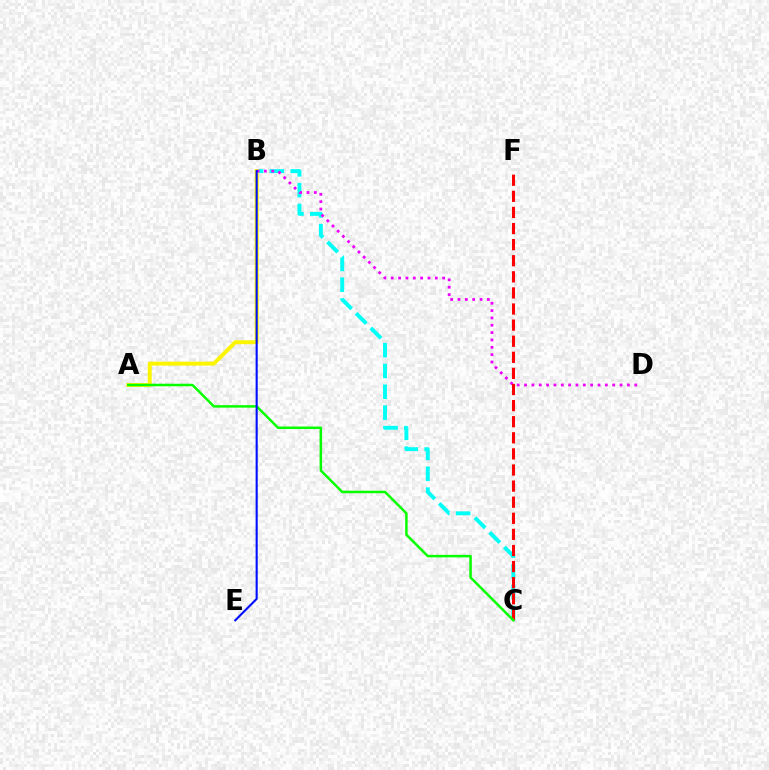{('B', 'C'): [{'color': '#00fff6', 'line_style': 'dashed', 'thickness': 2.83}], ('A', 'B'): [{'color': '#fcf500', 'line_style': 'solid', 'thickness': 2.84}], ('B', 'D'): [{'color': '#ee00ff', 'line_style': 'dotted', 'thickness': 2.0}], ('C', 'F'): [{'color': '#ff0000', 'line_style': 'dashed', 'thickness': 2.19}], ('A', 'C'): [{'color': '#08ff00', 'line_style': 'solid', 'thickness': 1.81}], ('B', 'E'): [{'color': '#0010ff', 'line_style': 'solid', 'thickness': 1.52}]}